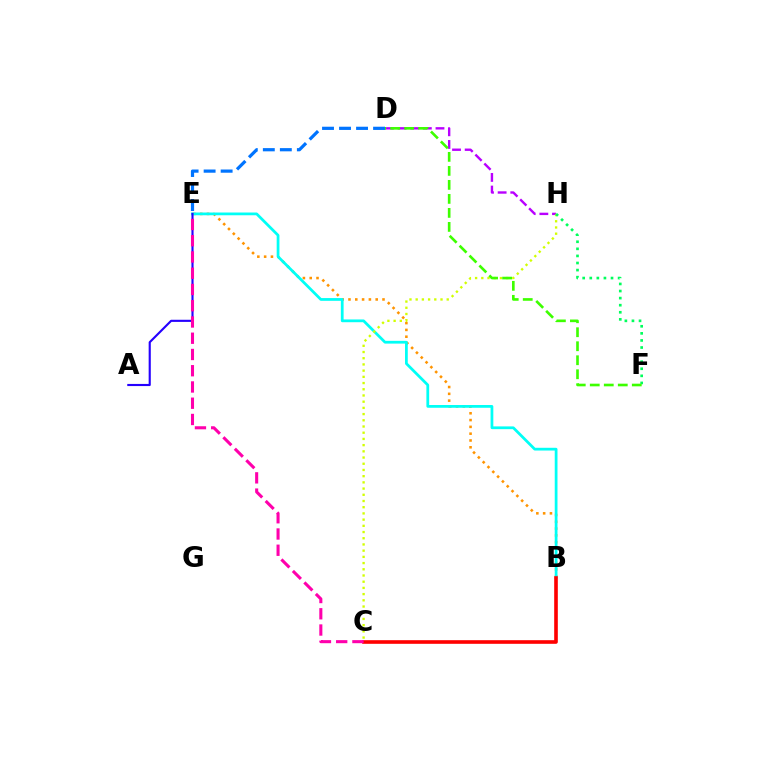{('B', 'E'): [{'color': '#ff9400', 'line_style': 'dotted', 'thickness': 1.85}, {'color': '#00fff6', 'line_style': 'solid', 'thickness': 1.98}], ('D', 'H'): [{'color': '#b900ff', 'line_style': 'dashed', 'thickness': 1.72}], ('C', 'H'): [{'color': '#d1ff00', 'line_style': 'dotted', 'thickness': 1.69}], ('F', 'H'): [{'color': '#00ff5c', 'line_style': 'dotted', 'thickness': 1.92}], ('B', 'C'): [{'color': '#ff0000', 'line_style': 'solid', 'thickness': 2.61}], ('D', 'F'): [{'color': '#3dff00', 'line_style': 'dashed', 'thickness': 1.9}], ('D', 'E'): [{'color': '#0074ff', 'line_style': 'dashed', 'thickness': 2.31}], ('A', 'E'): [{'color': '#2500ff', 'line_style': 'solid', 'thickness': 1.53}], ('C', 'E'): [{'color': '#ff00ac', 'line_style': 'dashed', 'thickness': 2.21}]}